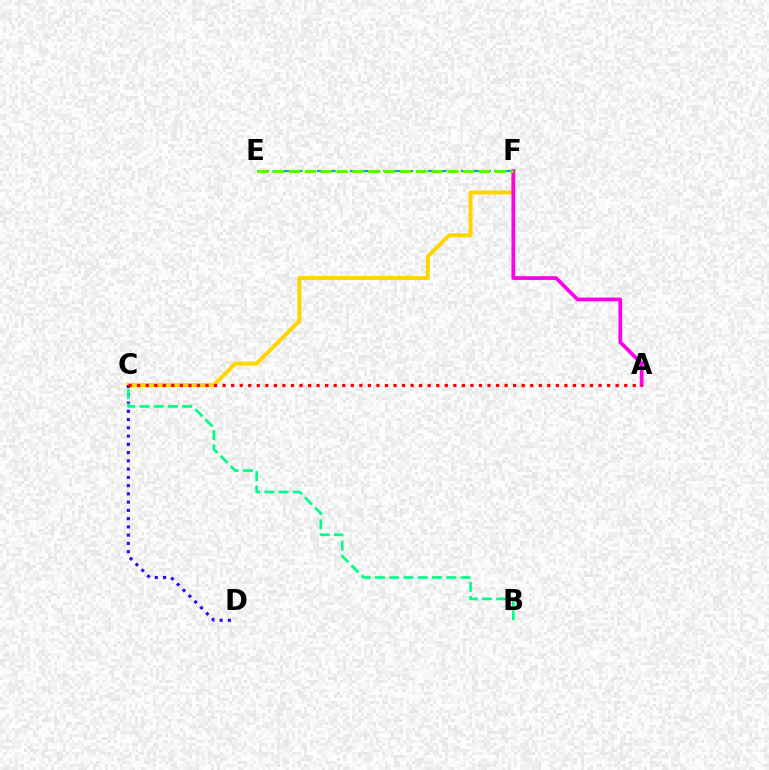{('C', 'F'): [{'color': '#ffd500', 'line_style': 'solid', 'thickness': 2.86}], ('E', 'F'): [{'color': '#009eff', 'line_style': 'dashed', 'thickness': 1.51}, {'color': '#4fff00', 'line_style': 'dashed', 'thickness': 2.15}], ('A', 'F'): [{'color': '#ff00ed', 'line_style': 'solid', 'thickness': 2.7}], ('C', 'D'): [{'color': '#3700ff', 'line_style': 'dotted', 'thickness': 2.24}], ('B', 'C'): [{'color': '#00ff86', 'line_style': 'dashed', 'thickness': 1.94}], ('A', 'C'): [{'color': '#ff0000', 'line_style': 'dotted', 'thickness': 2.32}]}